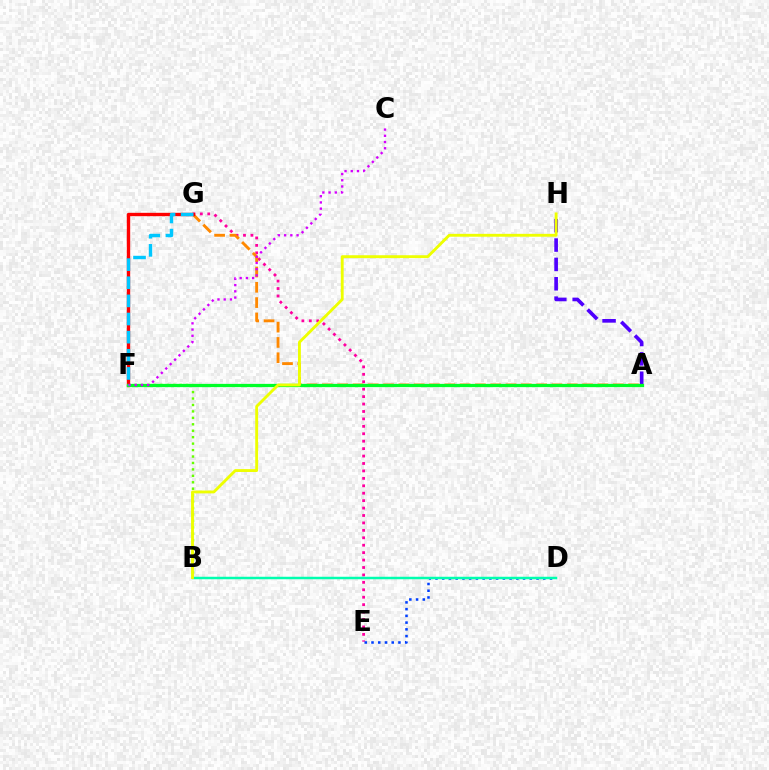{('E', 'G'): [{'color': '#ff00a0', 'line_style': 'dotted', 'thickness': 2.02}], ('B', 'F'): [{'color': '#66ff00', 'line_style': 'dotted', 'thickness': 1.75}], ('A', 'G'): [{'color': '#ff8800', 'line_style': 'dashed', 'thickness': 2.08}], ('A', 'H'): [{'color': '#4f00ff', 'line_style': 'dashed', 'thickness': 2.63}], ('F', 'G'): [{'color': '#ff0000', 'line_style': 'solid', 'thickness': 2.43}, {'color': '#00c7ff', 'line_style': 'dashed', 'thickness': 2.46}], ('A', 'F'): [{'color': '#00ff27', 'line_style': 'solid', 'thickness': 2.35}], ('D', 'E'): [{'color': '#003fff', 'line_style': 'dotted', 'thickness': 1.83}], ('C', 'F'): [{'color': '#d600ff', 'line_style': 'dotted', 'thickness': 1.69}], ('B', 'D'): [{'color': '#00ffaf', 'line_style': 'solid', 'thickness': 1.78}], ('B', 'H'): [{'color': '#eeff00', 'line_style': 'solid', 'thickness': 2.06}]}